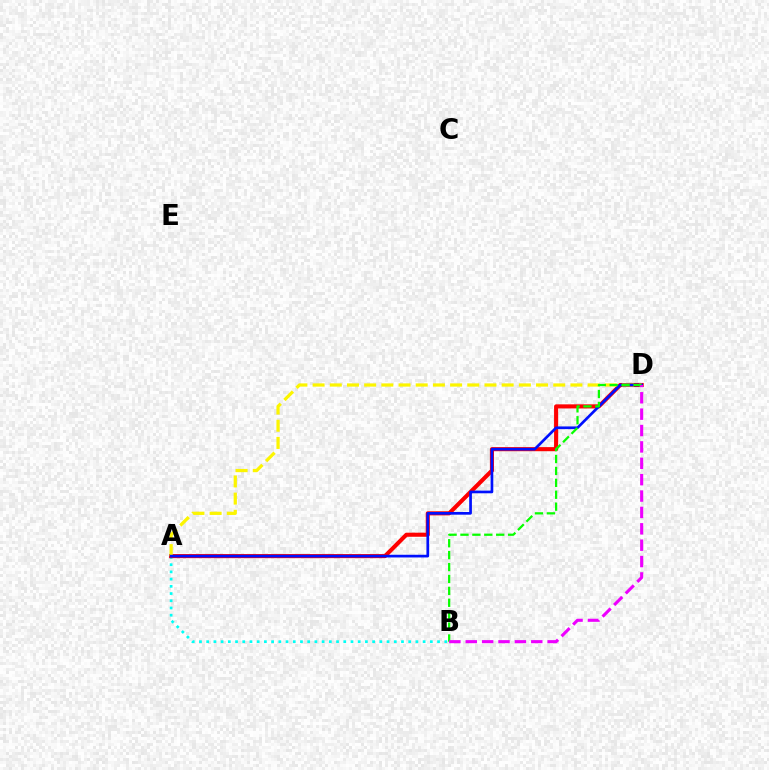{('A', 'B'): [{'color': '#00fff6', 'line_style': 'dotted', 'thickness': 1.96}], ('A', 'D'): [{'color': '#ff0000', 'line_style': 'solid', 'thickness': 2.95}, {'color': '#fcf500', 'line_style': 'dashed', 'thickness': 2.33}, {'color': '#0010ff', 'line_style': 'solid', 'thickness': 1.94}], ('B', 'D'): [{'color': '#08ff00', 'line_style': 'dashed', 'thickness': 1.62}, {'color': '#ee00ff', 'line_style': 'dashed', 'thickness': 2.23}]}